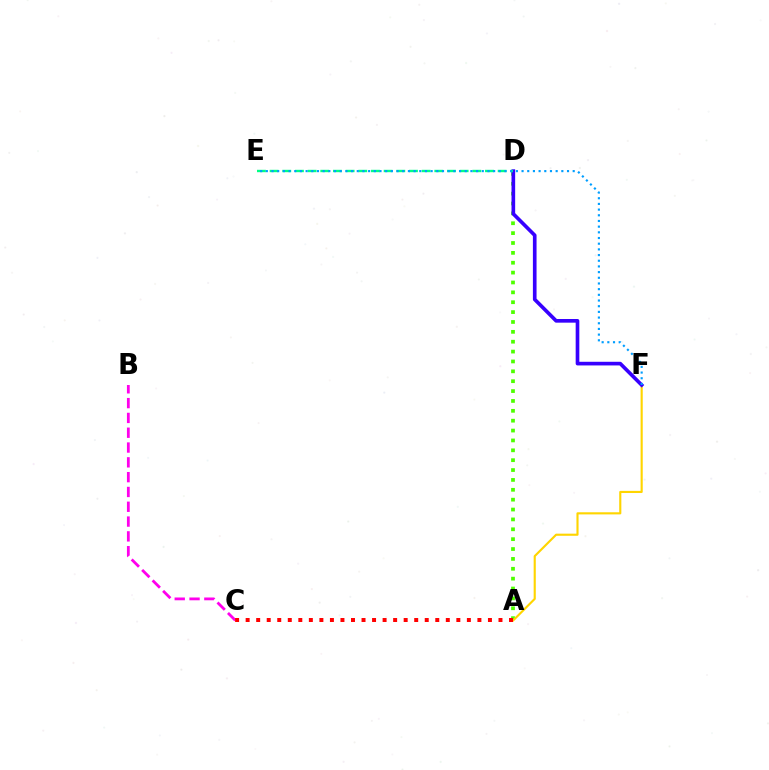{('B', 'C'): [{'color': '#ff00ed', 'line_style': 'dashed', 'thickness': 2.01}], ('A', 'D'): [{'color': '#4fff00', 'line_style': 'dotted', 'thickness': 2.68}], ('A', 'F'): [{'color': '#ffd500', 'line_style': 'solid', 'thickness': 1.54}], ('D', 'F'): [{'color': '#3700ff', 'line_style': 'solid', 'thickness': 2.63}], ('D', 'E'): [{'color': '#00ff86', 'line_style': 'dashed', 'thickness': 1.72}], ('A', 'C'): [{'color': '#ff0000', 'line_style': 'dotted', 'thickness': 2.86}], ('E', 'F'): [{'color': '#009eff', 'line_style': 'dotted', 'thickness': 1.54}]}